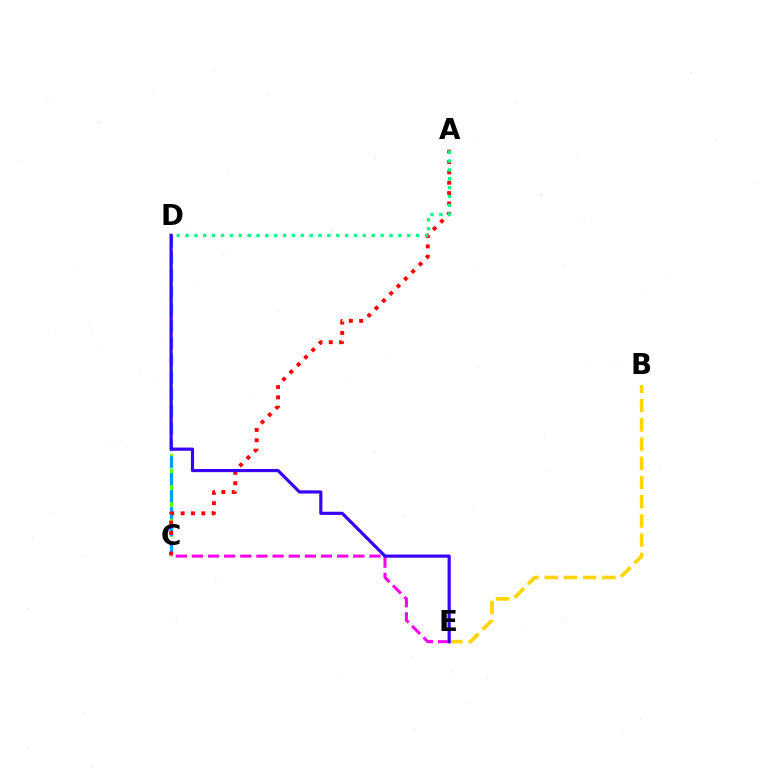{('C', 'D'): [{'color': '#4fff00', 'line_style': 'dashed', 'thickness': 1.98}, {'color': '#009eff', 'line_style': 'dashed', 'thickness': 2.31}], ('B', 'E'): [{'color': '#ffd500', 'line_style': 'dashed', 'thickness': 2.61}], ('A', 'C'): [{'color': '#ff0000', 'line_style': 'dotted', 'thickness': 2.81}], ('C', 'E'): [{'color': '#ff00ed', 'line_style': 'dashed', 'thickness': 2.19}], ('A', 'D'): [{'color': '#00ff86', 'line_style': 'dotted', 'thickness': 2.41}], ('D', 'E'): [{'color': '#3700ff', 'line_style': 'solid', 'thickness': 2.28}]}